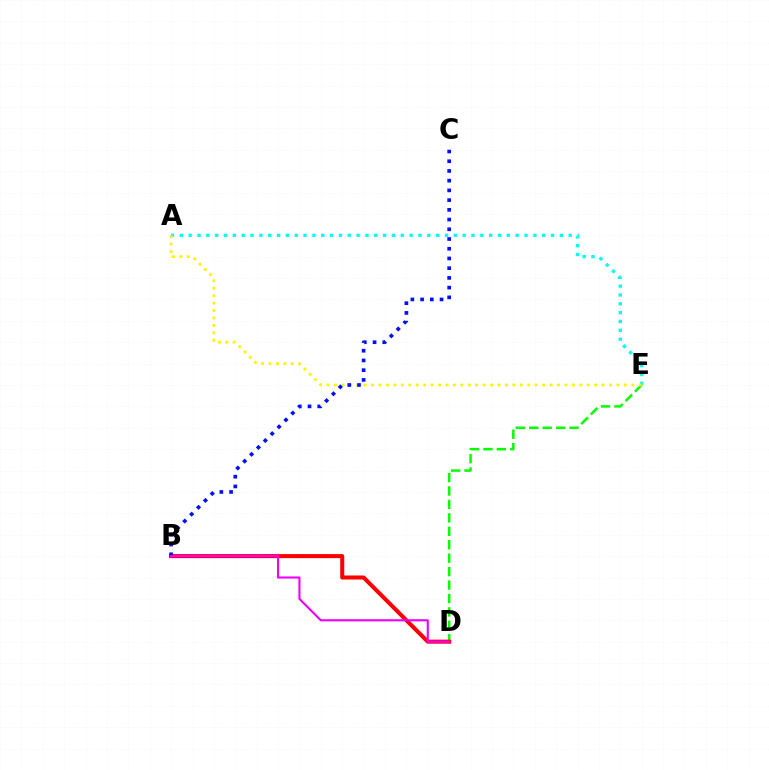{('A', 'E'): [{'color': '#00fff6', 'line_style': 'dotted', 'thickness': 2.4}, {'color': '#fcf500', 'line_style': 'dotted', 'thickness': 2.02}], ('D', 'E'): [{'color': '#08ff00', 'line_style': 'dashed', 'thickness': 1.83}], ('B', 'D'): [{'color': '#ff0000', 'line_style': 'solid', 'thickness': 2.91}, {'color': '#ee00ff', 'line_style': 'solid', 'thickness': 1.53}], ('B', 'C'): [{'color': '#0010ff', 'line_style': 'dotted', 'thickness': 2.64}]}